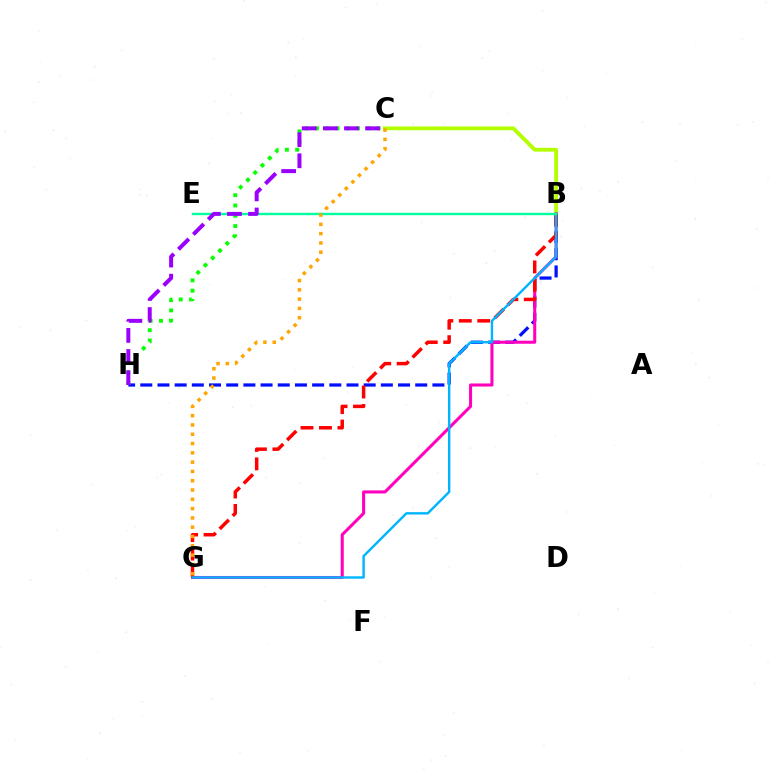{('B', 'H'): [{'color': '#0010ff', 'line_style': 'dashed', 'thickness': 2.33}], ('C', 'H'): [{'color': '#08ff00', 'line_style': 'dotted', 'thickness': 2.8}, {'color': '#9b00ff', 'line_style': 'dashed', 'thickness': 2.87}], ('B', 'C'): [{'color': '#b3ff00', 'line_style': 'solid', 'thickness': 2.74}], ('B', 'G'): [{'color': '#ff00bd', 'line_style': 'solid', 'thickness': 2.2}, {'color': '#ff0000', 'line_style': 'dashed', 'thickness': 2.51}, {'color': '#00b5ff', 'line_style': 'solid', 'thickness': 1.73}], ('B', 'E'): [{'color': '#00ff9d', 'line_style': 'solid', 'thickness': 1.72}], ('C', 'G'): [{'color': '#ffa500', 'line_style': 'dotted', 'thickness': 2.53}]}